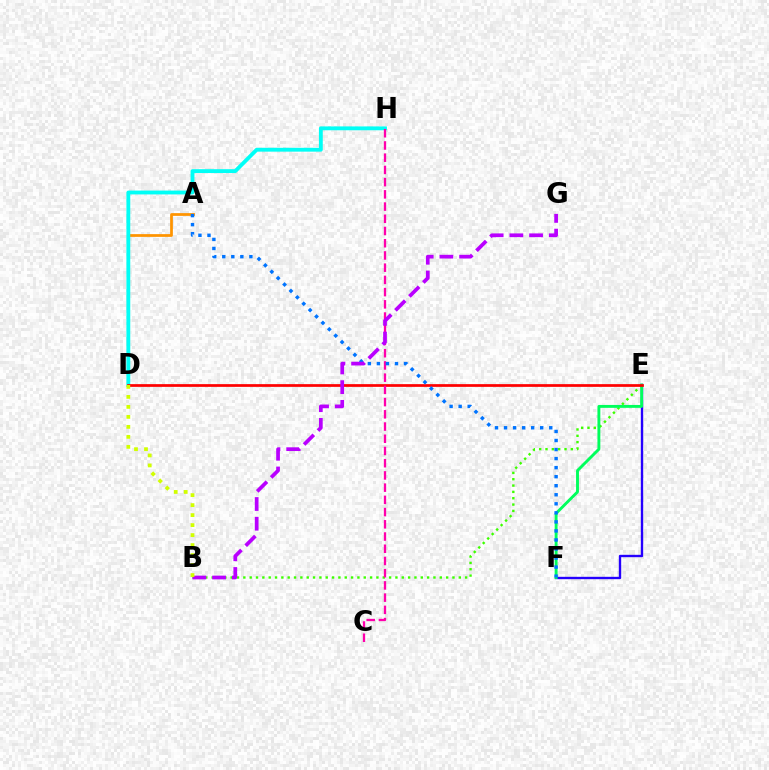{('B', 'E'): [{'color': '#3dff00', 'line_style': 'dotted', 'thickness': 1.72}], ('A', 'D'): [{'color': '#ff9400', 'line_style': 'solid', 'thickness': 1.97}], ('D', 'H'): [{'color': '#00fff6', 'line_style': 'solid', 'thickness': 2.77}], ('E', 'F'): [{'color': '#2500ff', 'line_style': 'solid', 'thickness': 1.7}, {'color': '#00ff5c', 'line_style': 'solid', 'thickness': 2.08}], ('D', 'E'): [{'color': '#ff0000', 'line_style': 'solid', 'thickness': 1.96}], ('C', 'H'): [{'color': '#ff00ac', 'line_style': 'dashed', 'thickness': 1.66}], ('A', 'F'): [{'color': '#0074ff', 'line_style': 'dotted', 'thickness': 2.46}], ('B', 'G'): [{'color': '#b900ff', 'line_style': 'dashed', 'thickness': 2.68}], ('B', 'D'): [{'color': '#d1ff00', 'line_style': 'dotted', 'thickness': 2.72}]}